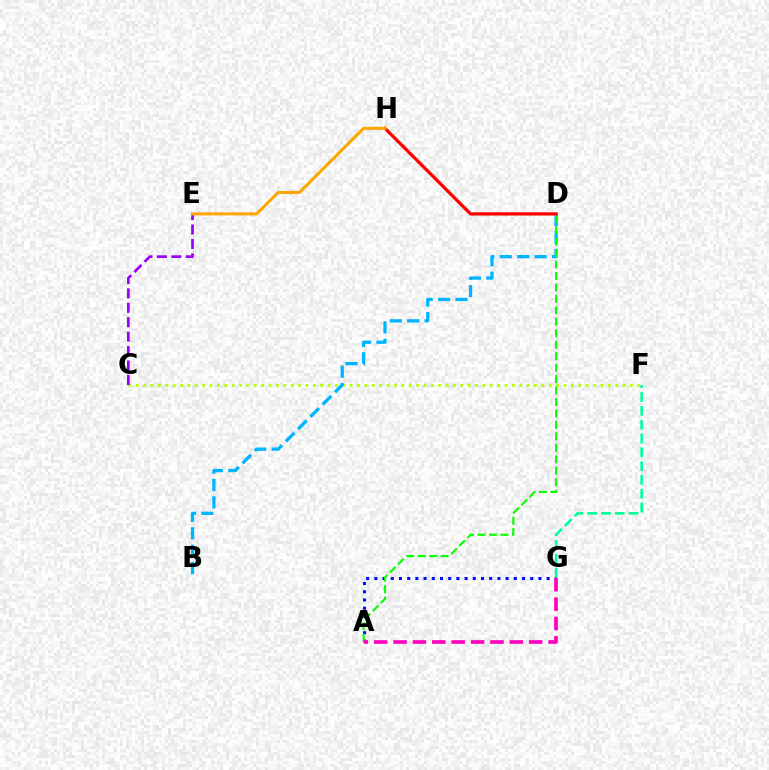{('C', 'F'): [{'color': '#b3ff00', 'line_style': 'dotted', 'thickness': 2.0}], ('A', 'G'): [{'color': '#0010ff', 'line_style': 'dotted', 'thickness': 2.23}, {'color': '#ff00bd', 'line_style': 'dashed', 'thickness': 2.63}], ('B', 'D'): [{'color': '#00b5ff', 'line_style': 'dashed', 'thickness': 2.37}], ('C', 'E'): [{'color': '#9b00ff', 'line_style': 'dashed', 'thickness': 1.96}], ('A', 'D'): [{'color': '#08ff00', 'line_style': 'dashed', 'thickness': 1.56}], ('F', 'G'): [{'color': '#00ff9d', 'line_style': 'dashed', 'thickness': 1.88}], ('D', 'H'): [{'color': '#ff0000', 'line_style': 'solid', 'thickness': 2.34}], ('E', 'H'): [{'color': '#ffa500', 'line_style': 'solid', 'thickness': 2.16}]}